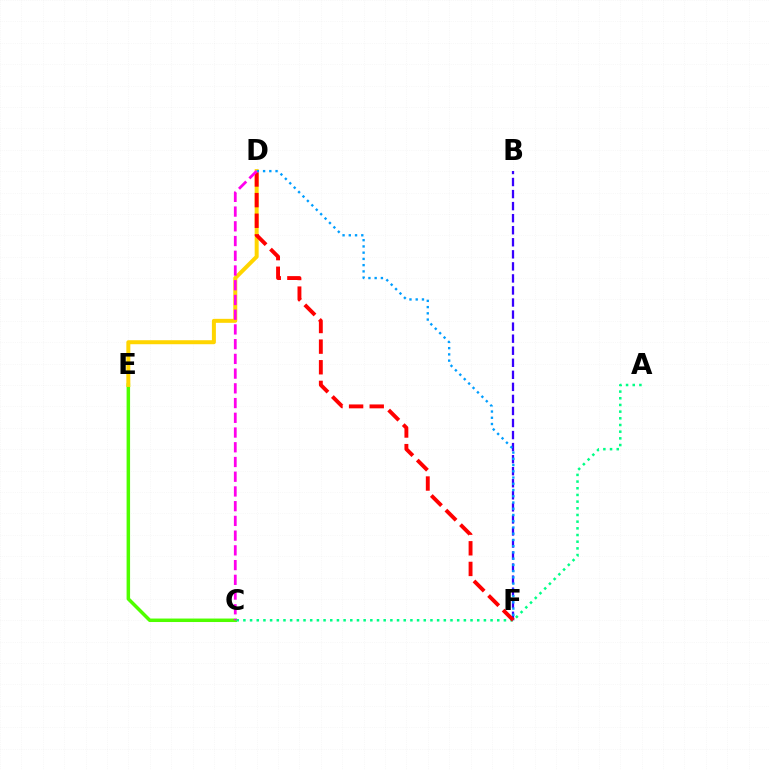{('B', 'F'): [{'color': '#3700ff', 'line_style': 'dashed', 'thickness': 1.64}], ('C', 'E'): [{'color': '#4fff00', 'line_style': 'solid', 'thickness': 2.51}], ('A', 'C'): [{'color': '#00ff86', 'line_style': 'dotted', 'thickness': 1.81}], ('D', 'E'): [{'color': '#ffd500', 'line_style': 'solid', 'thickness': 2.87}], ('D', 'F'): [{'color': '#ff0000', 'line_style': 'dashed', 'thickness': 2.8}, {'color': '#009eff', 'line_style': 'dotted', 'thickness': 1.7}], ('C', 'D'): [{'color': '#ff00ed', 'line_style': 'dashed', 'thickness': 2.0}]}